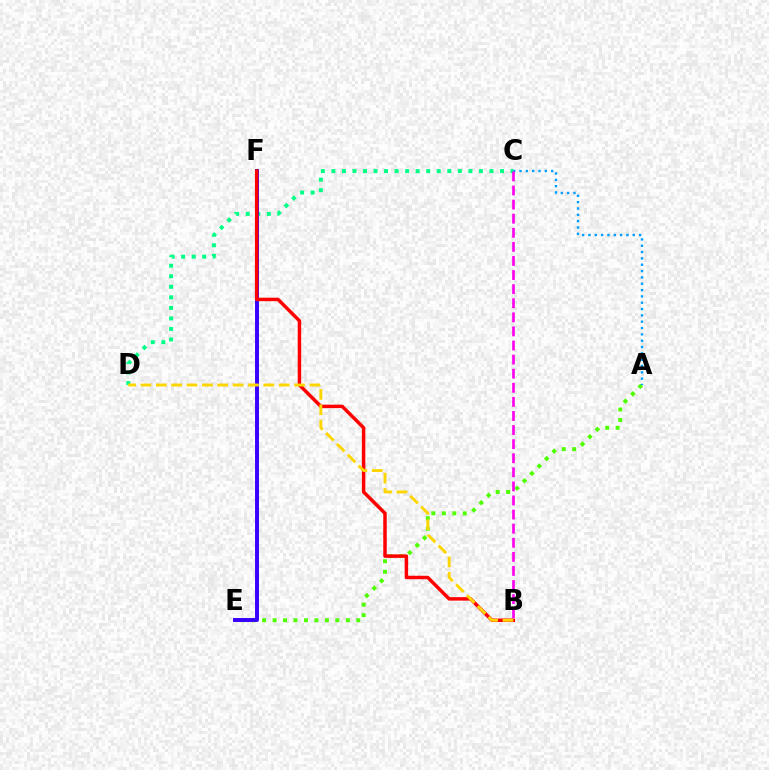{('A', 'E'): [{'color': '#4fff00', 'line_style': 'dotted', 'thickness': 2.84}], ('A', 'C'): [{'color': '#009eff', 'line_style': 'dotted', 'thickness': 1.72}], ('C', 'D'): [{'color': '#00ff86', 'line_style': 'dotted', 'thickness': 2.86}], ('E', 'F'): [{'color': '#3700ff', 'line_style': 'solid', 'thickness': 2.83}], ('B', 'F'): [{'color': '#ff0000', 'line_style': 'solid', 'thickness': 2.5}], ('B', 'C'): [{'color': '#ff00ed', 'line_style': 'dashed', 'thickness': 1.91}], ('B', 'D'): [{'color': '#ffd500', 'line_style': 'dashed', 'thickness': 2.09}]}